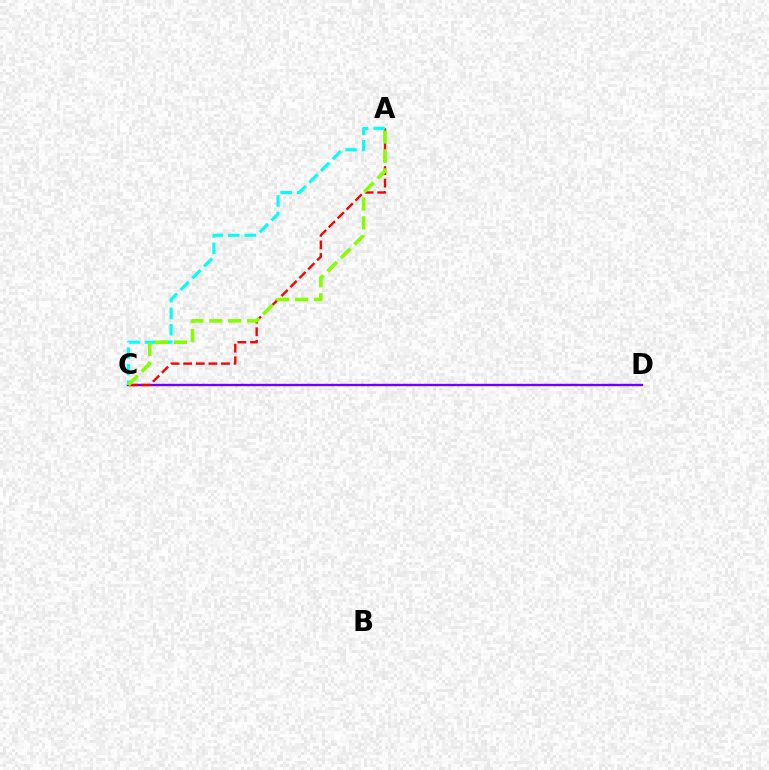{('C', 'D'): [{'color': '#7200ff', 'line_style': 'solid', 'thickness': 1.7}], ('A', 'C'): [{'color': '#ff0000', 'line_style': 'dashed', 'thickness': 1.71}, {'color': '#00fff6', 'line_style': 'dashed', 'thickness': 2.24}, {'color': '#84ff00', 'line_style': 'dashed', 'thickness': 2.57}]}